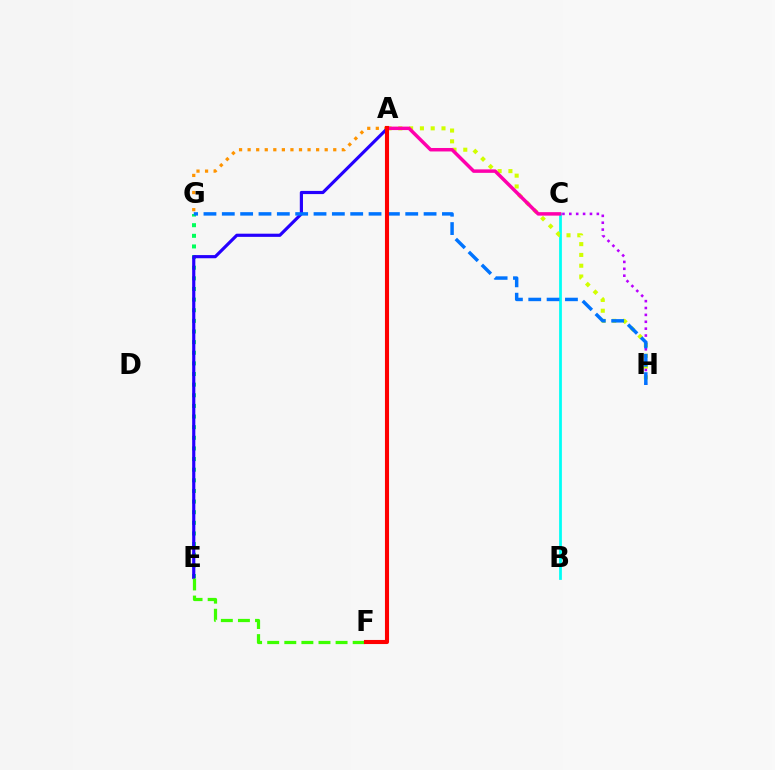{('A', 'G'): [{'color': '#ff9400', 'line_style': 'dotted', 'thickness': 2.33}], ('B', 'C'): [{'color': '#00fff6', 'line_style': 'solid', 'thickness': 1.99}], ('E', 'G'): [{'color': '#00ff5c', 'line_style': 'dotted', 'thickness': 2.89}], ('A', 'E'): [{'color': '#2500ff', 'line_style': 'solid', 'thickness': 2.28}], ('A', 'H'): [{'color': '#d1ff00', 'line_style': 'dotted', 'thickness': 2.93}], ('E', 'F'): [{'color': '#3dff00', 'line_style': 'dashed', 'thickness': 2.32}], ('C', 'H'): [{'color': '#b900ff', 'line_style': 'dotted', 'thickness': 1.87}], ('A', 'C'): [{'color': '#ff00ac', 'line_style': 'solid', 'thickness': 2.5}], ('G', 'H'): [{'color': '#0074ff', 'line_style': 'dashed', 'thickness': 2.49}], ('A', 'F'): [{'color': '#ff0000', 'line_style': 'solid', 'thickness': 2.95}]}